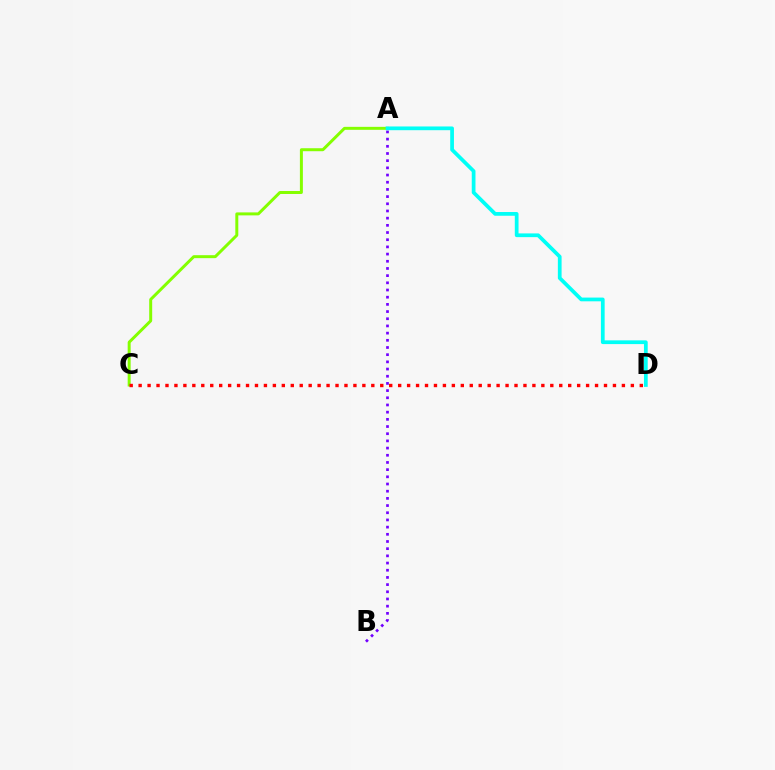{('A', 'B'): [{'color': '#7200ff', 'line_style': 'dotted', 'thickness': 1.95}], ('A', 'C'): [{'color': '#84ff00', 'line_style': 'solid', 'thickness': 2.14}], ('C', 'D'): [{'color': '#ff0000', 'line_style': 'dotted', 'thickness': 2.43}], ('A', 'D'): [{'color': '#00fff6', 'line_style': 'solid', 'thickness': 2.69}]}